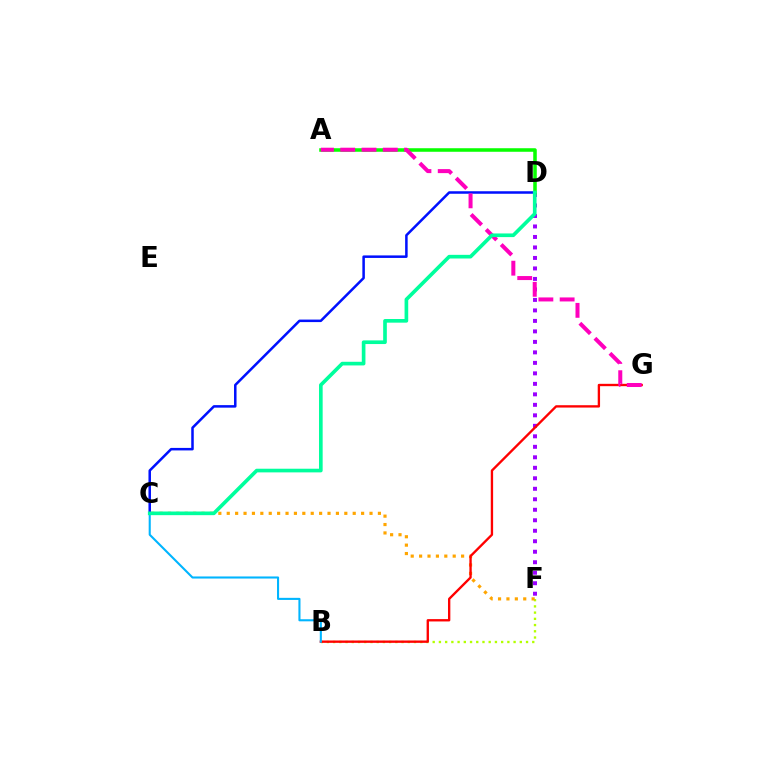{('B', 'F'): [{'color': '#b3ff00', 'line_style': 'dotted', 'thickness': 1.69}], ('C', 'F'): [{'color': '#ffa500', 'line_style': 'dotted', 'thickness': 2.28}], ('D', 'F'): [{'color': '#9b00ff', 'line_style': 'dotted', 'thickness': 2.85}], ('C', 'D'): [{'color': '#0010ff', 'line_style': 'solid', 'thickness': 1.81}, {'color': '#00ff9d', 'line_style': 'solid', 'thickness': 2.63}], ('A', 'D'): [{'color': '#08ff00', 'line_style': 'solid', 'thickness': 2.55}], ('B', 'G'): [{'color': '#ff0000', 'line_style': 'solid', 'thickness': 1.69}], ('B', 'C'): [{'color': '#00b5ff', 'line_style': 'solid', 'thickness': 1.5}], ('A', 'G'): [{'color': '#ff00bd', 'line_style': 'dashed', 'thickness': 2.89}]}